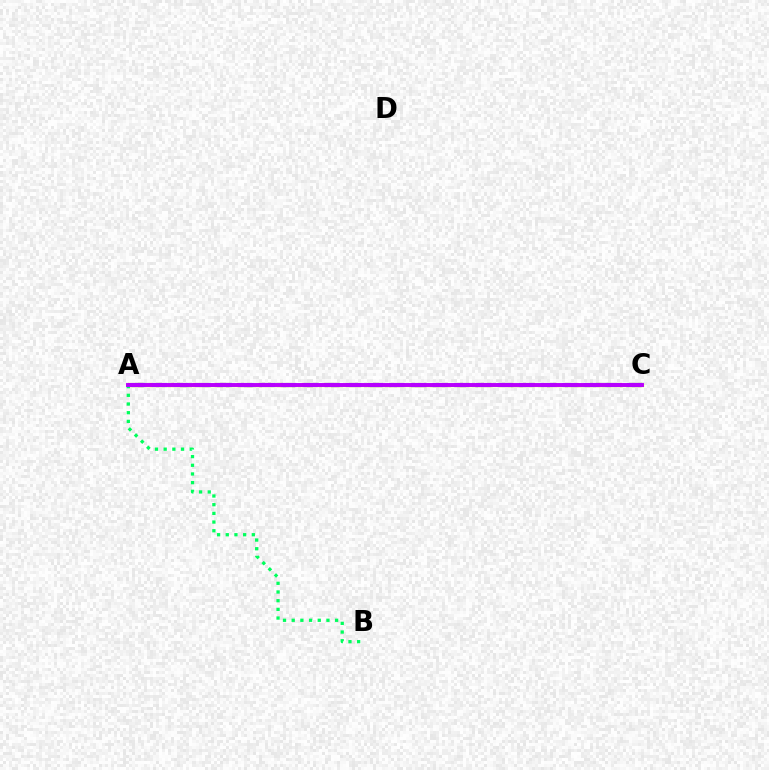{('A', 'C'): [{'color': '#ff0000', 'line_style': 'dashed', 'thickness': 2.96}, {'color': '#d1ff00', 'line_style': 'solid', 'thickness': 2.32}, {'color': '#0074ff', 'line_style': 'dashed', 'thickness': 2.93}, {'color': '#b900ff', 'line_style': 'solid', 'thickness': 2.82}], ('A', 'B'): [{'color': '#00ff5c', 'line_style': 'dotted', 'thickness': 2.36}]}